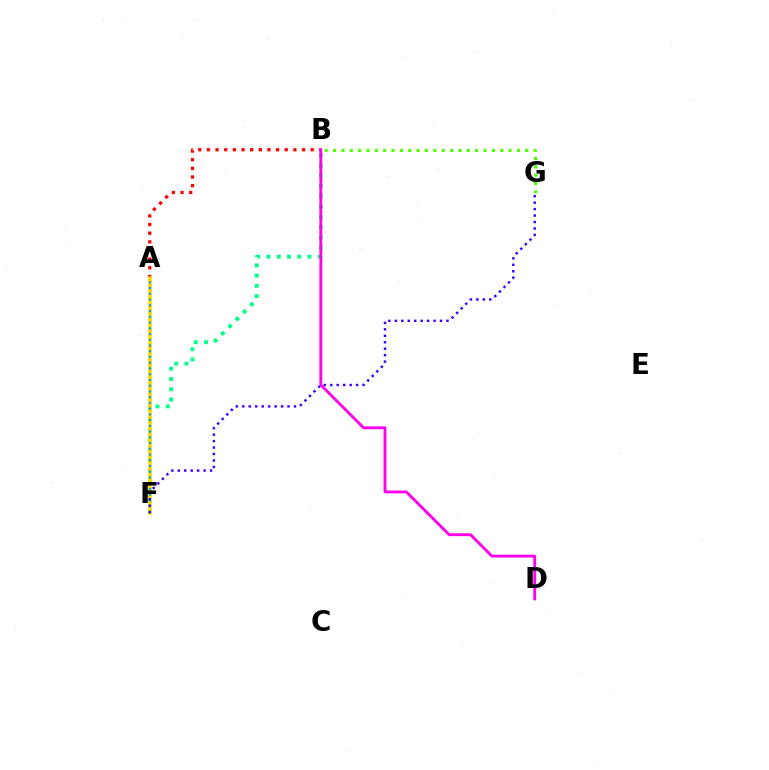{('B', 'F'): [{'color': '#00ff86', 'line_style': 'dotted', 'thickness': 2.78}], ('A', 'B'): [{'color': '#ff0000', 'line_style': 'dotted', 'thickness': 2.35}], ('A', 'F'): [{'color': '#ffd500', 'line_style': 'solid', 'thickness': 2.6}, {'color': '#009eff', 'line_style': 'dotted', 'thickness': 1.56}], ('B', 'G'): [{'color': '#4fff00', 'line_style': 'dotted', 'thickness': 2.27}], ('B', 'D'): [{'color': '#ff00ed', 'line_style': 'solid', 'thickness': 2.06}], ('F', 'G'): [{'color': '#3700ff', 'line_style': 'dotted', 'thickness': 1.75}]}